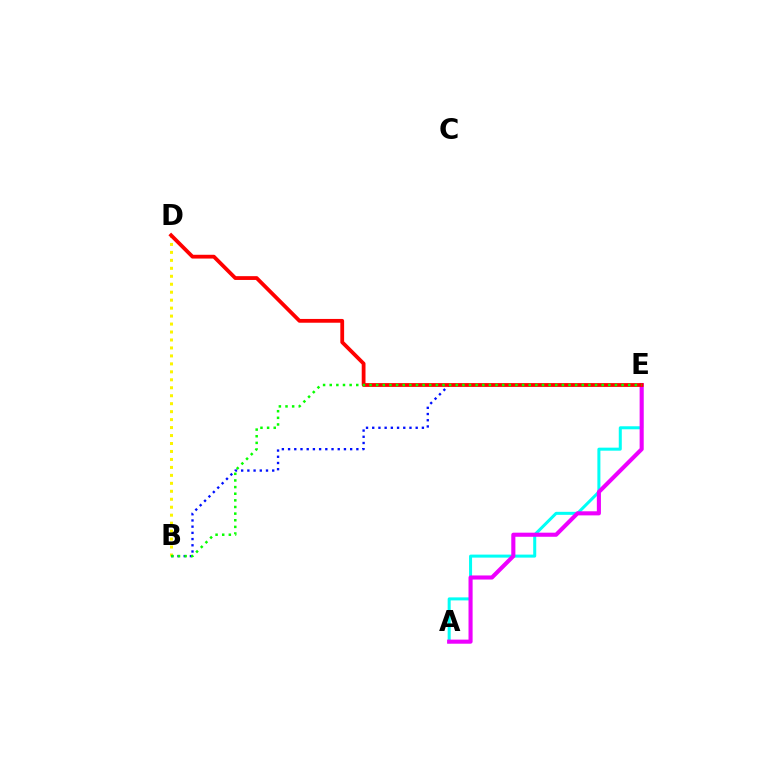{('A', 'E'): [{'color': '#00fff6', 'line_style': 'solid', 'thickness': 2.18}, {'color': '#ee00ff', 'line_style': 'solid', 'thickness': 2.94}], ('B', 'D'): [{'color': '#fcf500', 'line_style': 'dotted', 'thickness': 2.16}], ('B', 'E'): [{'color': '#0010ff', 'line_style': 'dotted', 'thickness': 1.69}, {'color': '#08ff00', 'line_style': 'dotted', 'thickness': 1.8}], ('D', 'E'): [{'color': '#ff0000', 'line_style': 'solid', 'thickness': 2.73}]}